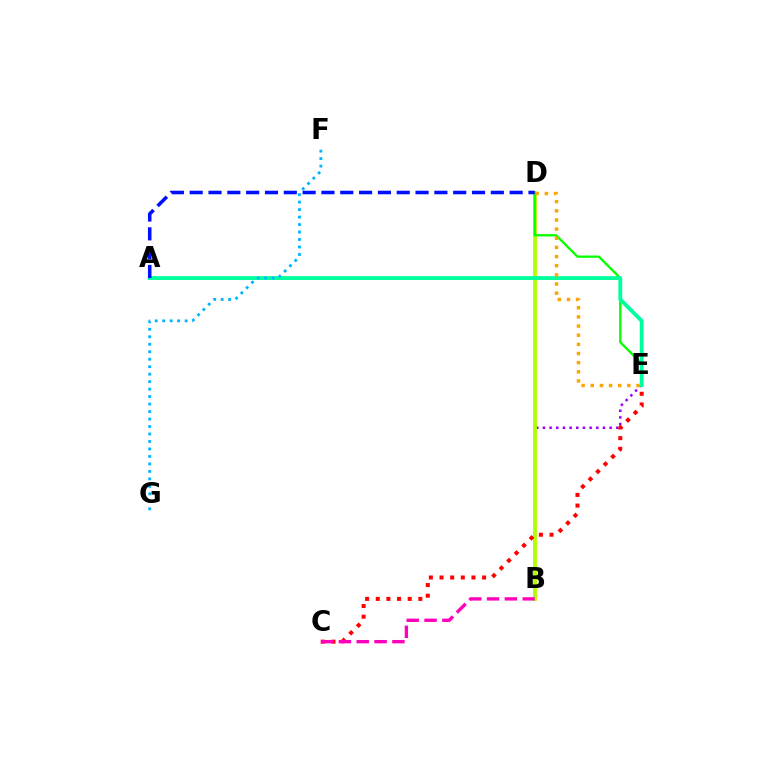{('B', 'E'): [{'color': '#9b00ff', 'line_style': 'dotted', 'thickness': 1.81}], ('B', 'D'): [{'color': '#b3ff00', 'line_style': 'solid', 'thickness': 2.76}], ('D', 'E'): [{'color': '#08ff00', 'line_style': 'solid', 'thickness': 1.67}, {'color': '#ffa500', 'line_style': 'dotted', 'thickness': 2.49}], ('C', 'E'): [{'color': '#ff0000', 'line_style': 'dotted', 'thickness': 2.89}], ('A', 'E'): [{'color': '#00ff9d', 'line_style': 'solid', 'thickness': 2.77}], ('F', 'G'): [{'color': '#00b5ff', 'line_style': 'dotted', 'thickness': 2.03}], ('A', 'D'): [{'color': '#0010ff', 'line_style': 'dashed', 'thickness': 2.56}], ('B', 'C'): [{'color': '#ff00bd', 'line_style': 'dashed', 'thickness': 2.42}]}